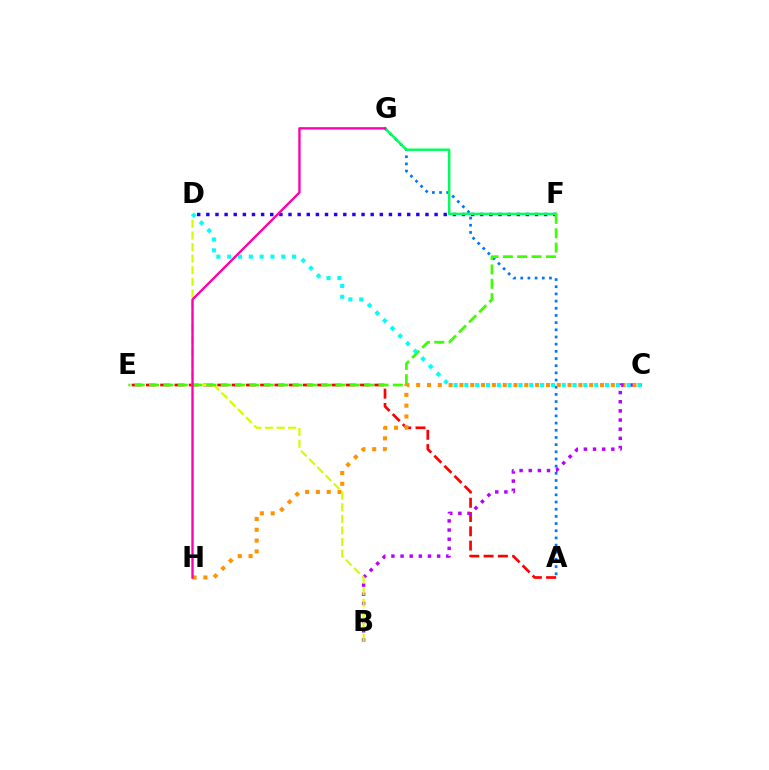{('A', 'E'): [{'color': '#ff0000', 'line_style': 'dashed', 'thickness': 1.94}], ('A', 'G'): [{'color': '#0074ff', 'line_style': 'dotted', 'thickness': 1.95}], ('D', 'F'): [{'color': '#2500ff', 'line_style': 'dotted', 'thickness': 2.48}], ('C', 'H'): [{'color': '#ff9400', 'line_style': 'dotted', 'thickness': 2.94}], ('F', 'G'): [{'color': '#00ff5c', 'line_style': 'solid', 'thickness': 1.77}], ('B', 'C'): [{'color': '#b900ff', 'line_style': 'dotted', 'thickness': 2.48}], ('B', 'D'): [{'color': '#d1ff00', 'line_style': 'dashed', 'thickness': 1.58}], ('E', 'F'): [{'color': '#3dff00', 'line_style': 'dashed', 'thickness': 1.95}], ('C', 'D'): [{'color': '#00fff6', 'line_style': 'dotted', 'thickness': 2.94}], ('G', 'H'): [{'color': '#ff00ac', 'line_style': 'solid', 'thickness': 1.69}]}